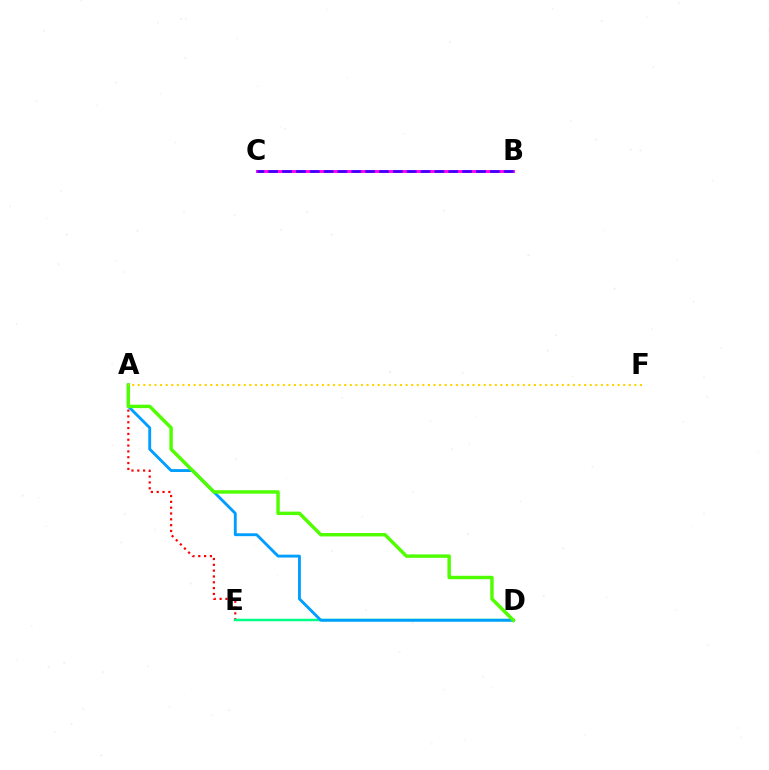{('A', 'E'): [{'color': '#ff0000', 'line_style': 'dotted', 'thickness': 1.58}], ('B', 'C'): [{'color': '#ff00ed', 'line_style': 'solid', 'thickness': 2.1}, {'color': '#3700ff', 'line_style': 'dashed', 'thickness': 1.88}], ('D', 'E'): [{'color': '#00ff86', 'line_style': 'solid', 'thickness': 1.8}], ('A', 'D'): [{'color': '#009eff', 'line_style': 'solid', 'thickness': 2.06}, {'color': '#4fff00', 'line_style': 'solid', 'thickness': 2.47}], ('A', 'F'): [{'color': '#ffd500', 'line_style': 'dotted', 'thickness': 1.52}]}